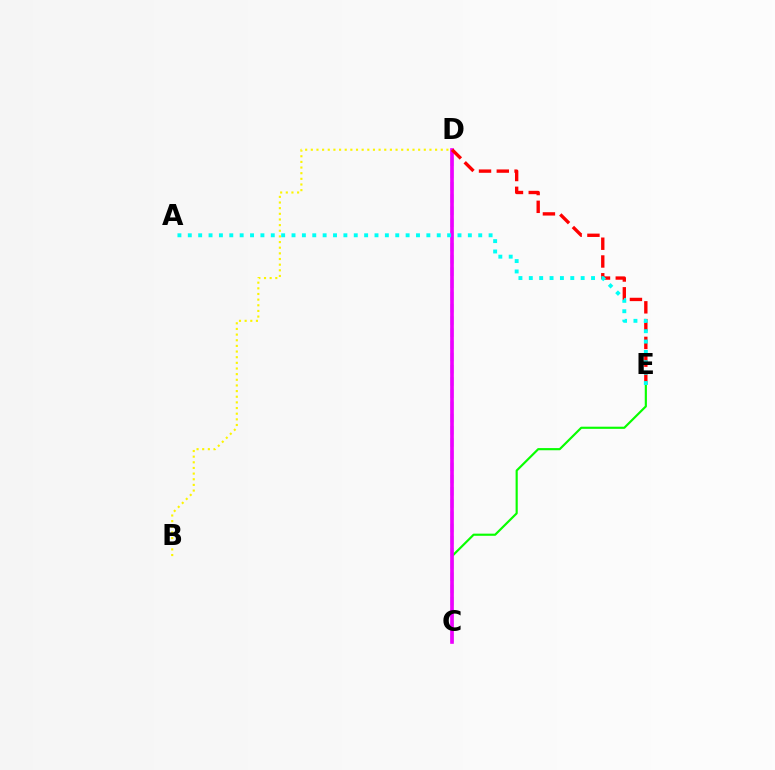{('C', 'D'): [{'color': '#0010ff', 'line_style': 'dashed', 'thickness': 1.66}, {'color': '#ee00ff', 'line_style': 'solid', 'thickness': 2.62}], ('C', 'E'): [{'color': '#08ff00', 'line_style': 'solid', 'thickness': 1.55}], ('D', 'E'): [{'color': '#ff0000', 'line_style': 'dashed', 'thickness': 2.42}], ('A', 'E'): [{'color': '#00fff6', 'line_style': 'dotted', 'thickness': 2.82}], ('B', 'D'): [{'color': '#fcf500', 'line_style': 'dotted', 'thickness': 1.54}]}